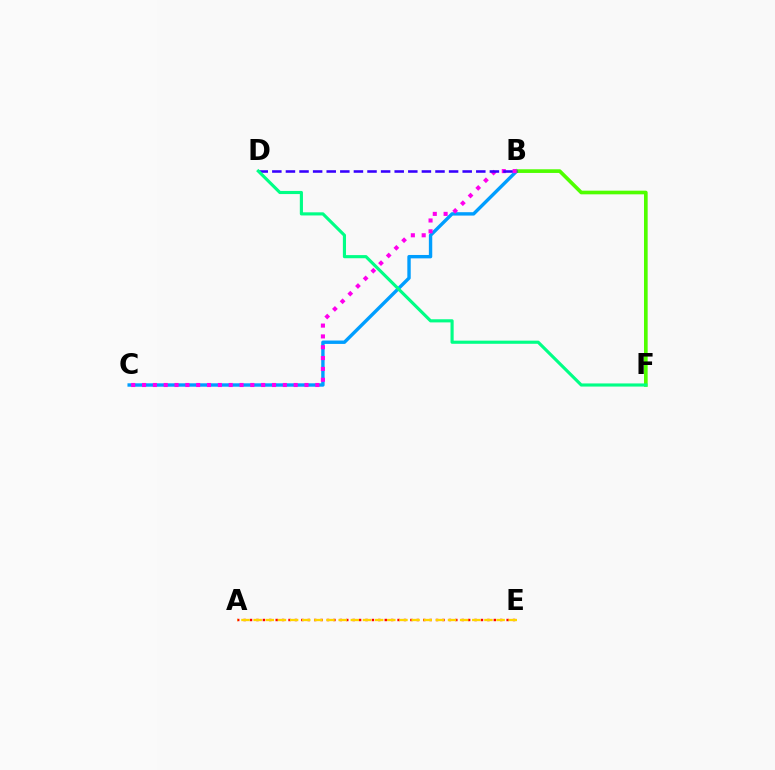{('B', 'C'): [{'color': '#009eff', 'line_style': 'solid', 'thickness': 2.44}, {'color': '#ff00ed', 'line_style': 'dotted', 'thickness': 2.94}], ('B', 'F'): [{'color': '#4fff00', 'line_style': 'solid', 'thickness': 2.63}], ('A', 'E'): [{'color': '#ff0000', 'line_style': 'dotted', 'thickness': 1.74}, {'color': '#ffd500', 'line_style': 'dashed', 'thickness': 1.65}], ('B', 'D'): [{'color': '#3700ff', 'line_style': 'dashed', 'thickness': 1.85}], ('D', 'F'): [{'color': '#00ff86', 'line_style': 'solid', 'thickness': 2.26}]}